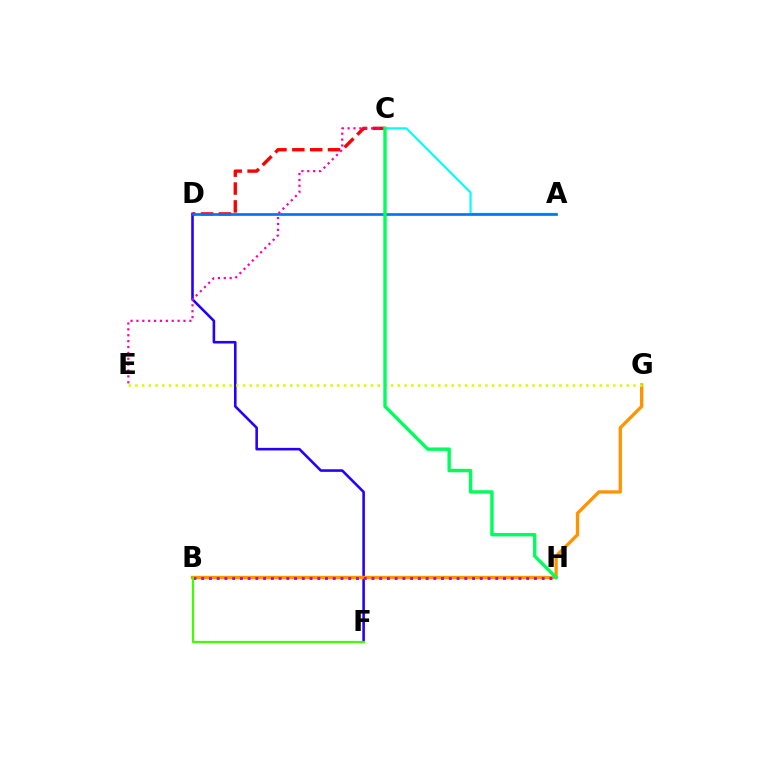{('C', 'D'): [{'color': '#ff0000', 'line_style': 'dashed', 'thickness': 2.43}], ('A', 'C'): [{'color': '#00fff6', 'line_style': 'solid', 'thickness': 1.54}], ('D', 'F'): [{'color': '#2500ff', 'line_style': 'solid', 'thickness': 1.87}], ('C', 'E'): [{'color': '#ff00ac', 'line_style': 'dotted', 'thickness': 1.6}], ('A', 'D'): [{'color': '#0074ff', 'line_style': 'solid', 'thickness': 1.93}], ('B', 'G'): [{'color': '#ff9400', 'line_style': 'solid', 'thickness': 2.39}], ('E', 'G'): [{'color': '#d1ff00', 'line_style': 'dotted', 'thickness': 1.83}], ('B', 'H'): [{'color': '#b900ff', 'line_style': 'dotted', 'thickness': 2.1}], ('B', 'F'): [{'color': '#3dff00', 'line_style': 'solid', 'thickness': 1.59}], ('C', 'H'): [{'color': '#00ff5c', 'line_style': 'solid', 'thickness': 2.46}]}